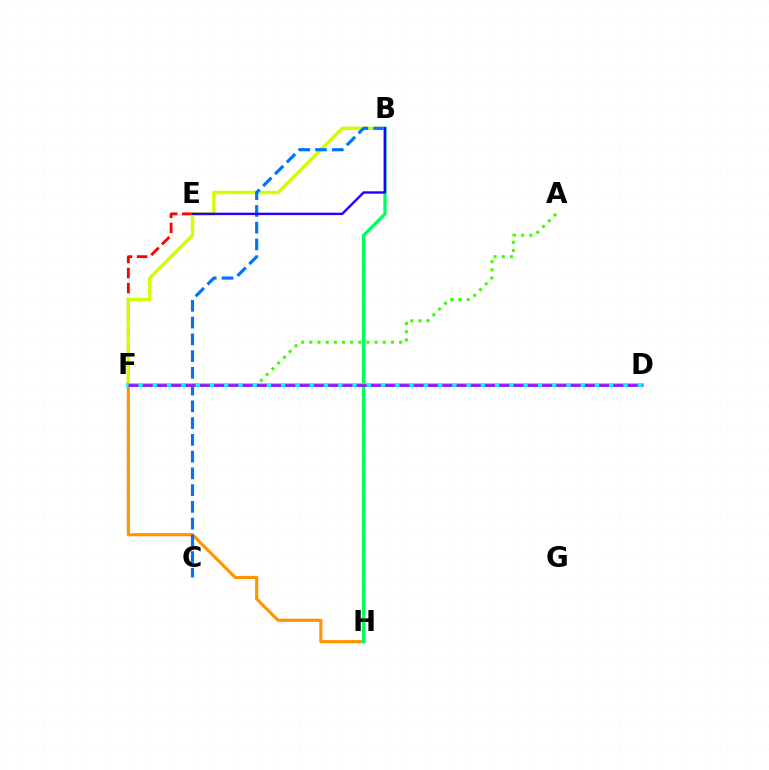{('E', 'F'): [{'color': '#ff0000', 'line_style': 'dashed', 'thickness': 2.05}], ('A', 'F'): [{'color': '#3dff00', 'line_style': 'dotted', 'thickness': 2.22}], ('F', 'H'): [{'color': '#ff9400', 'line_style': 'solid', 'thickness': 2.26}], ('B', 'F'): [{'color': '#d1ff00', 'line_style': 'solid', 'thickness': 2.46}], ('B', 'C'): [{'color': '#0074ff', 'line_style': 'dashed', 'thickness': 2.28}], ('B', 'H'): [{'color': '#00ff5c', 'line_style': 'solid', 'thickness': 2.34}], ('D', 'F'): [{'color': '#ff00ac', 'line_style': 'solid', 'thickness': 2.09}, {'color': '#00fff6', 'line_style': 'solid', 'thickness': 2.76}, {'color': '#b900ff', 'line_style': 'dashed', 'thickness': 1.94}], ('B', 'E'): [{'color': '#2500ff', 'line_style': 'solid', 'thickness': 1.73}]}